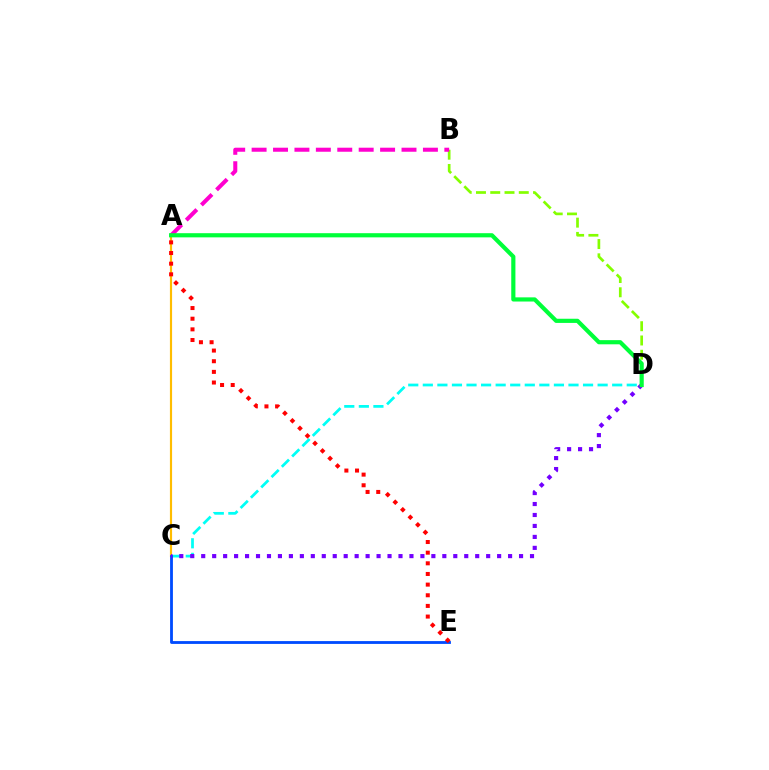{('A', 'C'): [{'color': '#ffbd00', 'line_style': 'solid', 'thickness': 1.56}], ('C', 'D'): [{'color': '#00fff6', 'line_style': 'dashed', 'thickness': 1.98}, {'color': '#7200ff', 'line_style': 'dotted', 'thickness': 2.98}], ('C', 'E'): [{'color': '#004bff', 'line_style': 'solid', 'thickness': 2.03}], ('B', 'D'): [{'color': '#84ff00', 'line_style': 'dashed', 'thickness': 1.94}], ('A', 'B'): [{'color': '#ff00cf', 'line_style': 'dashed', 'thickness': 2.91}], ('A', 'E'): [{'color': '#ff0000', 'line_style': 'dotted', 'thickness': 2.89}], ('A', 'D'): [{'color': '#00ff39', 'line_style': 'solid', 'thickness': 3.0}]}